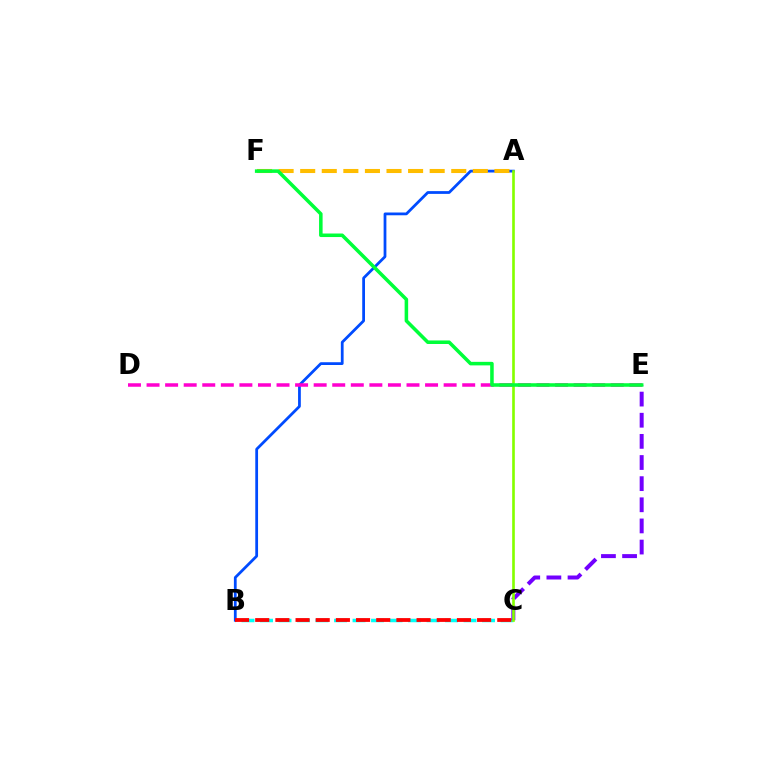{('B', 'C'): [{'color': '#00fff6', 'line_style': 'dashed', 'thickness': 2.51}, {'color': '#ff0000', 'line_style': 'dashed', 'thickness': 2.74}], ('A', 'B'): [{'color': '#004bff', 'line_style': 'solid', 'thickness': 1.99}], ('A', 'F'): [{'color': '#ffbd00', 'line_style': 'dashed', 'thickness': 2.93}], ('D', 'E'): [{'color': '#ff00cf', 'line_style': 'dashed', 'thickness': 2.52}], ('C', 'E'): [{'color': '#7200ff', 'line_style': 'dashed', 'thickness': 2.87}], ('A', 'C'): [{'color': '#84ff00', 'line_style': 'solid', 'thickness': 1.91}], ('E', 'F'): [{'color': '#00ff39', 'line_style': 'solid', 'thickness': 2.55}]}